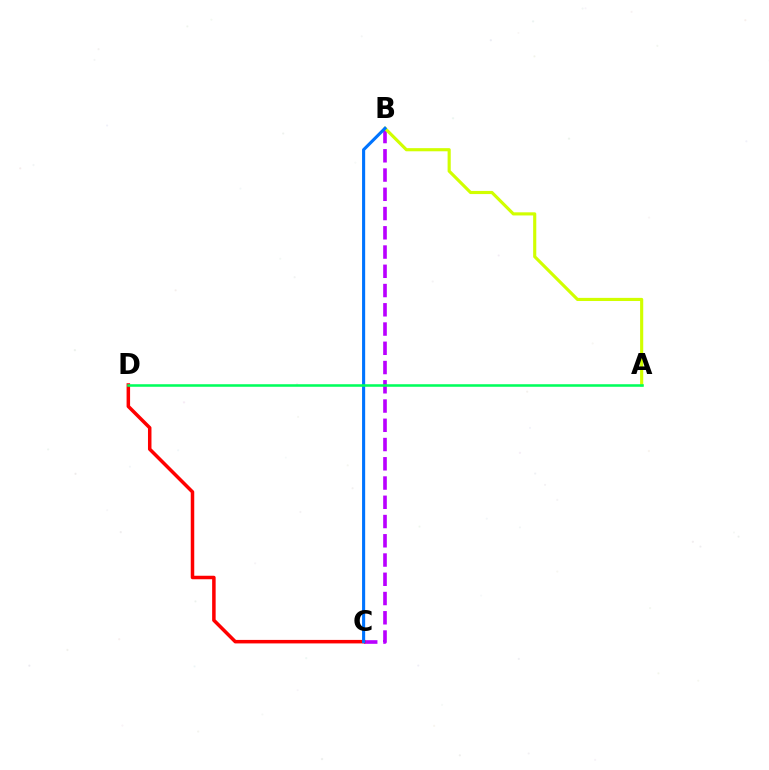{('B', 'C'): [{'color': '#b900ff', 'line_style': 'dashed', 'thickness': 2.61}, {'color': '#0074ff', 'line_style': 'solid', 'thickness': 2.23}], ('A', 'B'): [{'color': '#d1ff00', 'line_style': 'solid', 'thickness': 2.26}], ('C', 'D'): [{'color': '#ff0000', 'line_style': 'solid', 'thickness': 2.52}], ('A', 'D'): [{'color': '#00ff5c', 'line_style': 'solid', 'thickness': 1.83}]}